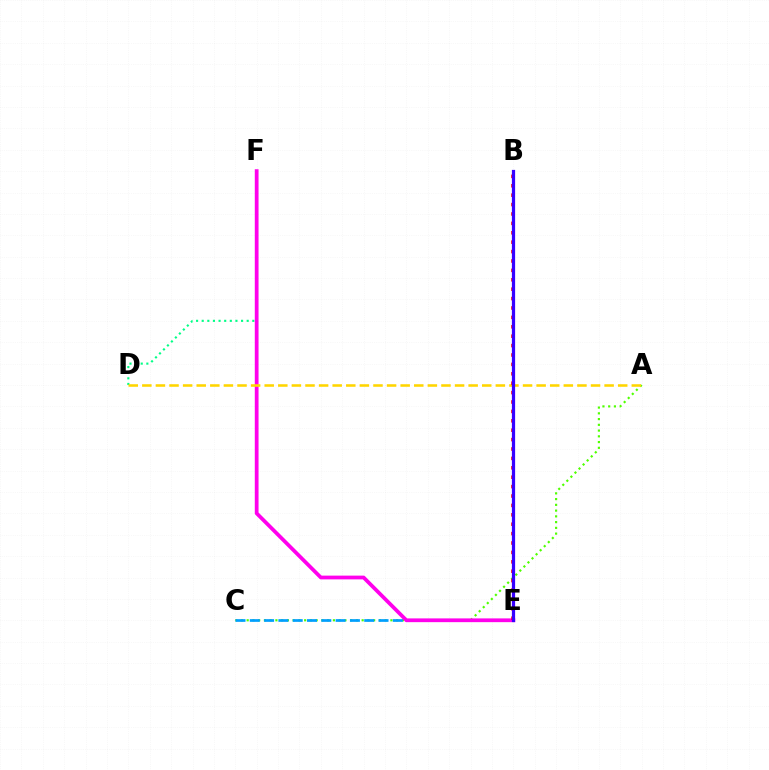{('D', 'F'): [{'color': '#00ff86', 'line_style': 'dotted', 'thickness': 1.53}], ('A', 'C'): [{'color': '#4fff00', 'line_style': 'dotted', 'thickness': 1.56}], ('C', 'E'): [{'color': '#009eff', 'line_style': 'dashed', 'thickness': 1.94}], ('E', 'F'): [{'color': '#ff00ed', 'line_style': 'solid', 'thickness': 2.71}], ('A', 'D'): [{'color': '#ffd500', 'line_style': 'dashed', 'thickness': 1.85}], ('B', 'E'): [{'color': '#ff0000', 'line_style': 'dotted', 'thickness': 2.55}, {'color': '#3700ff', 'line_style': 'solid', 'thickness': 2.33}]}